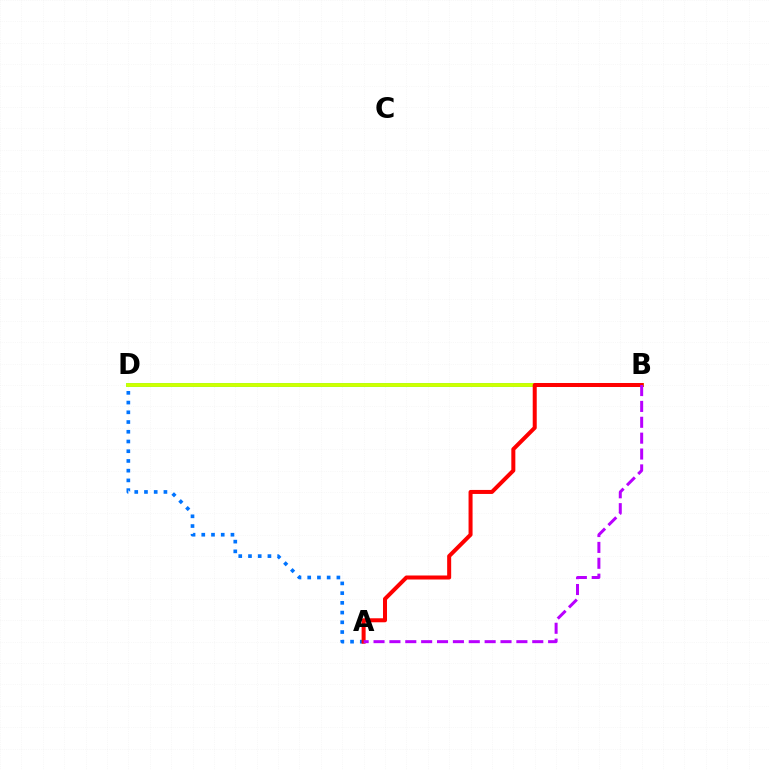{('B', 'D'): [{'color': '#00ff5c', 'line_style': 'solid', 'thickness': 2.63}, {'color': '#d1ff00', 'line_style': 'solid', 'thickness': 2.69}], ('A', 'D'): [{'color': '#0074ff', 'line_style': 'dotted', 'thickness': 2.64}], ('A', 'B'): [{'color': '#ff0000', 'line_style': 'solid', 'thickness': 2.89}, {'color': '#b900ff', 'line_style': 'dashed', 'thickness': 2.16}]}